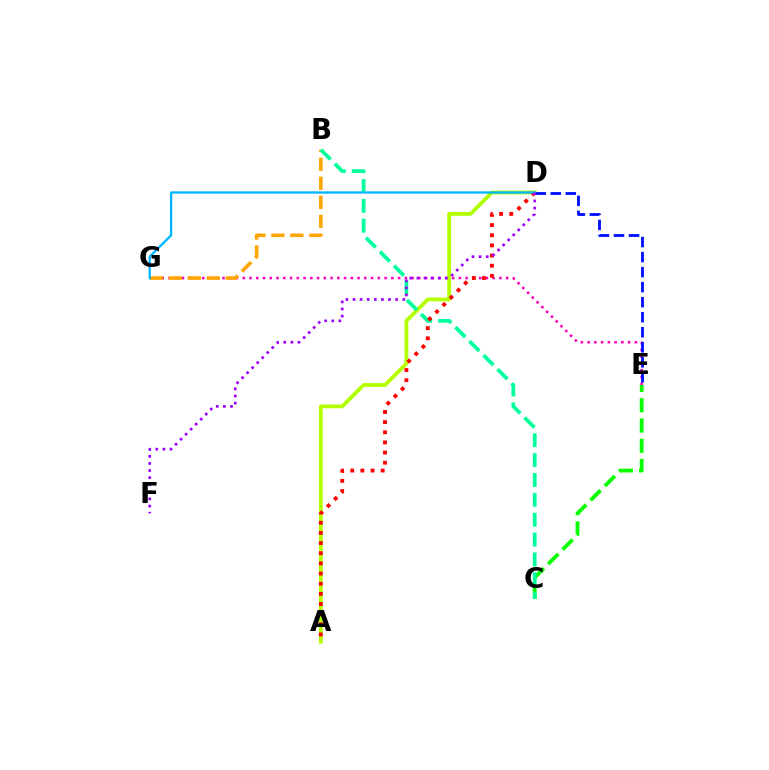{('E', 'G'): [{'color': '#ff00bd', 'line_style': 'dotted', 'thickness': 1.83}], ('A', 'D'): [{'color': '#b3ff00', 'line_style': 'solid', 'thickness': 2.74}, {'color': '#ff0000', 'line_style': 'dotted', 'thickness': 2.76}], ('C', 'E'): [{'color': '#08ff00', 'line_style': 'dashed', 'thickness': 2.76}], ('D', 'E'): [{'color': '#0010ff', 'line_style': 'dashed', 'thickness': 2.04}], ('B', 'G'): [{'color': '#ffa500', 'line_style': 'dashed', 'thickness': 2.58}], ('B', 'C'): [{'color': '#00ff9d', 'line_style': 'dashed', 'thickness': 2.7}], ('D', 'G'): [{'color': '#00b5ff', 'line_style': 'solid', 'thickness': 1.65}], ('D', 'F'): [{'color': '#9b00ff', 'line_style': 'dotted', 'thickness': 1.93}]}